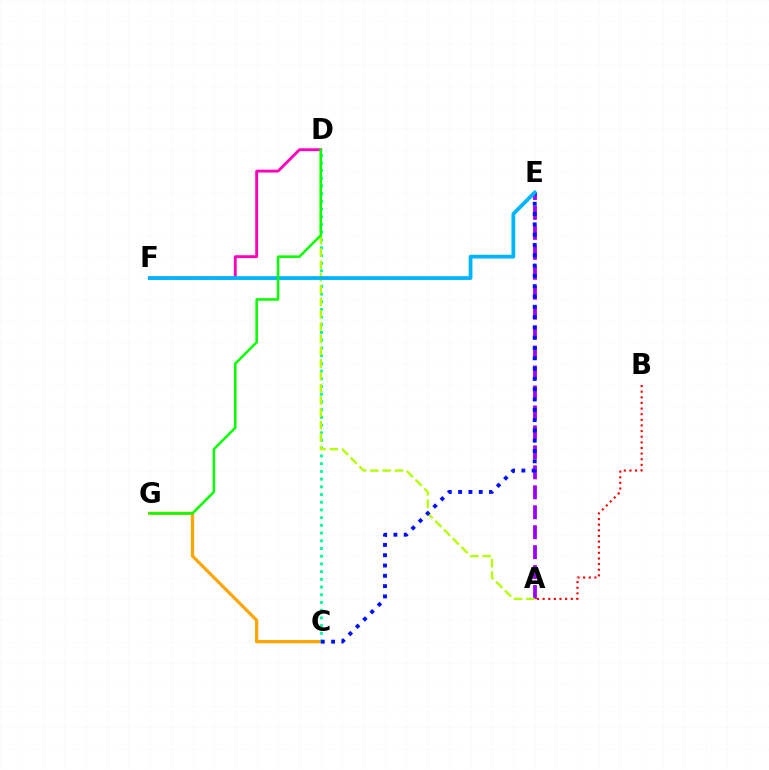{('D', 'F'): [{'color': '#ff00bd', 'line_style': 'solid', 'thickness': 2.06}], ('C', 'G'): [{'color': '#ffa500', 'line_style': 'solid', 'thickness': 2.34}], ('A', 'E'): [{'color': '#9b00ff', 'line_style': 'dashed', 'thickness': 2.71}], ('C', 'D'): [{'color': '#00ff9d', 'line_style': 'dotted', 'thickness': 2.1}], ('A', 'D'): [{'color': '#b3ff00', 'line_style': 'dashed', 'thickness': 1.68}], ('A', 'B'): [{'color': '#ff0000', 'line_style': 'dotted', 'thickness': 1.53}], ('C', 'E'): [{'color': '#0010ff', 'line_style': 'dotted', 'thickness': 2.8}], ('E', 'F'): [{'color': '#00b5ff', 'line_style': 'solid', 'thickness': 2.71}], ('D', 'G'): [{'color': '#08ff00', 'line_style': 'solid', 'thickness': 1.83}]}